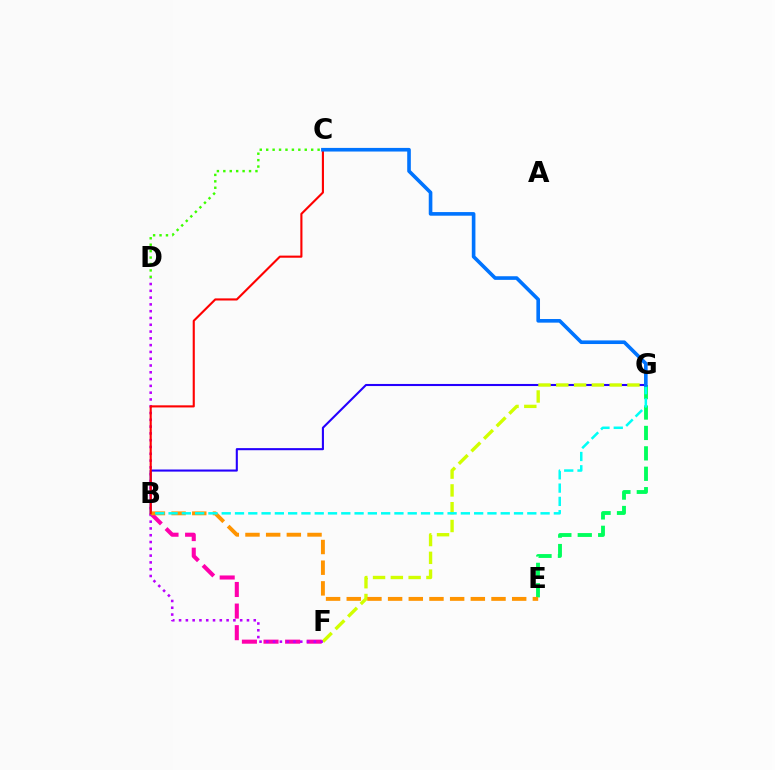{('B', 'F'): [{'color': '#ff00ac', 'line_style': 'dashed', 'thickness': 2.93}], ('E', 'G'): [{'color': '#00ff5c', 'line_style': 'dashed', 'thickness': 2.77}], ('B', 'G'): [{'color': '#2500ff', 'line_style': 'solid', 'thickness': 1.51}, {'color': '#00fff6', 'line_style': 'dashed', 'thickness': 1.8}], ('F', 'G'): [{'color': '#d1ff00', 'line_style': 'dashed', 'thickness': 2.42}], ('D', 'F'): [{'color': '#b900ff', 'line_style': 'dotted', 'thickness': 1.84}], ('B', 'E'): [{'color': '#ff9400', 'line_style': 'dashed', 'thickness': 2.81}], ('B', 'C'): [{'color': '#ff0000', 'line_style': 'solid', 'thickness': 1.52}], ('C', 'D'): [{'color': '#3dff00', 'line_style': 'dotted', 'thickness': 1.75}], ('C', 'G'): [{'color': '#0074ff', 'line_style': 'solid', 'thickness': 2.61}]}